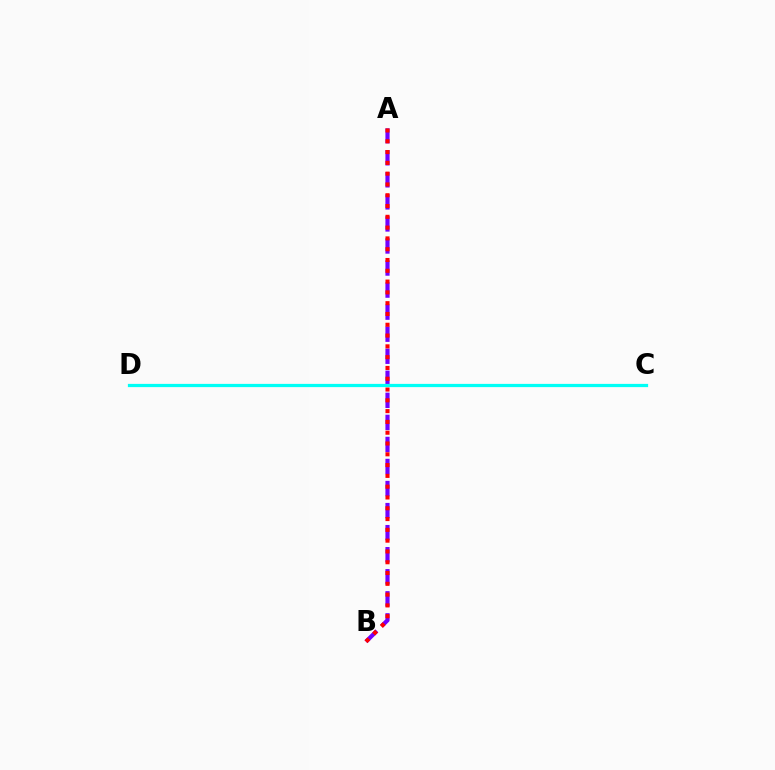{('A', 'B'): [{'color': '#7200ff', 'line_style': 'dashed', 'thickness': 3.0}, {'color': '#ff0000', 'line_style': 'dotted', 'thickness': 2.93}], ('C', 'D'): [{'color': '#84ff00', 'line_style': 'dotted', 'thickness': 2.03}, {'color': '#00fff6', 'line_style': 'solid', 'thickness': 2.33}]}